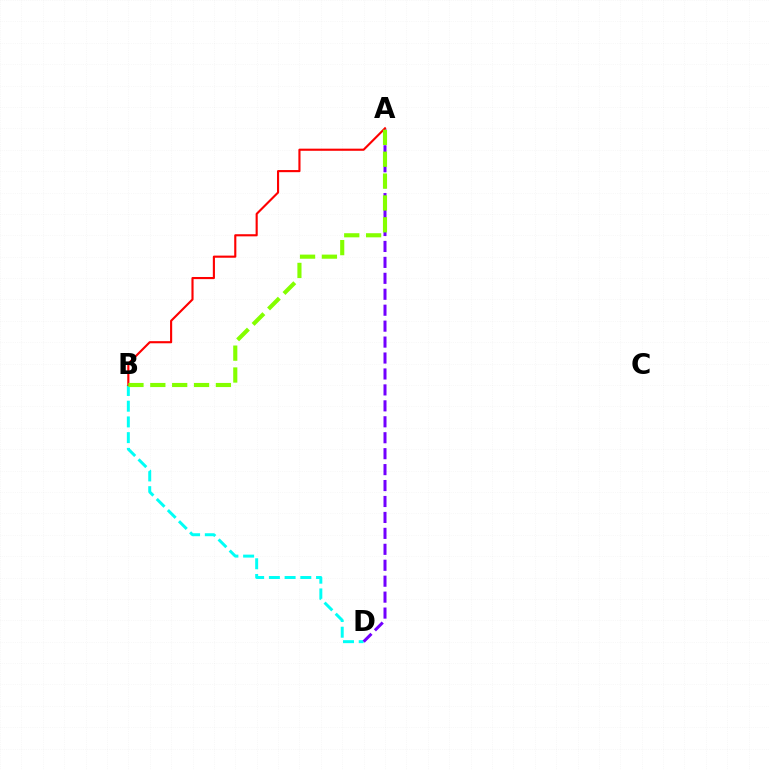{('B', 'D'): [{'color': '#00fff6', 'line_style': 'dashed', 'thickness': 2.14}], ('A', 'D'): [{'color': '#7200ff', 'line_style': 'dashed', 'thickness': 2.17}], ('A', 'B'): [{'color': '#ff0000', 'line_style': 'solid', 'thickness': 1.53}, {'color': '#84ff00', 'line_style': 'dashed', 'thickness': 2.97}]}